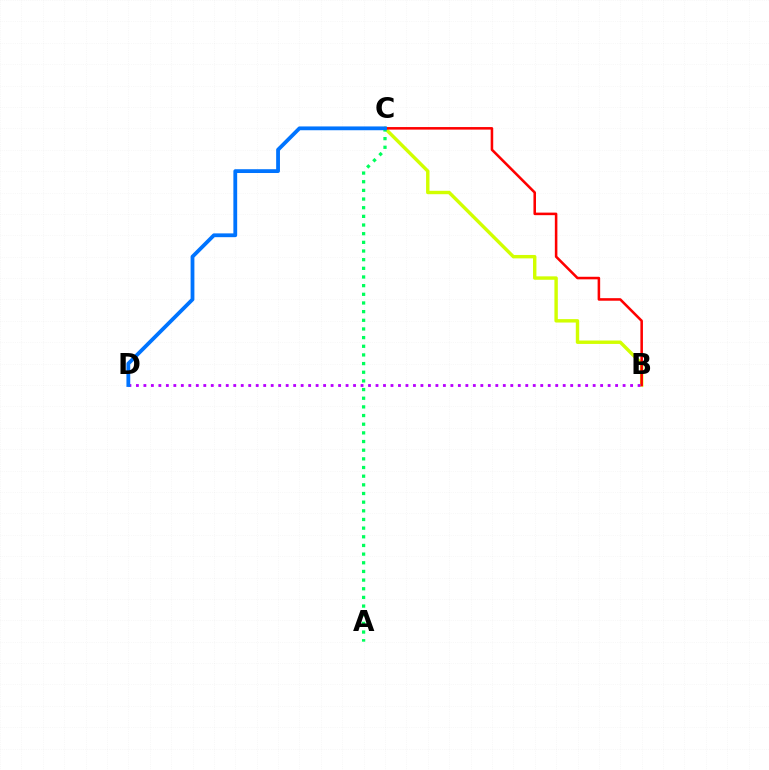{('B', 'C'): [{'color': '#d1ff00', 'line_style': 'solid', 'thickness': 2.46}, {'color': '#ff0000', 'line_style': 'solid', 'thickness': 1.84}], ('B', 'D'): [{'color': '#b900ff', 'line_style': 'dotted', 'thickness': 2.03}], ('A', 'C'): [{'color': '#00ff5c', 'line_style': 'dotted', 'thickness': 2.35}], ('C', 'D'): [{'color': '#0074ff', 'line_style': 'solid', 'thickness': 2.74}]}